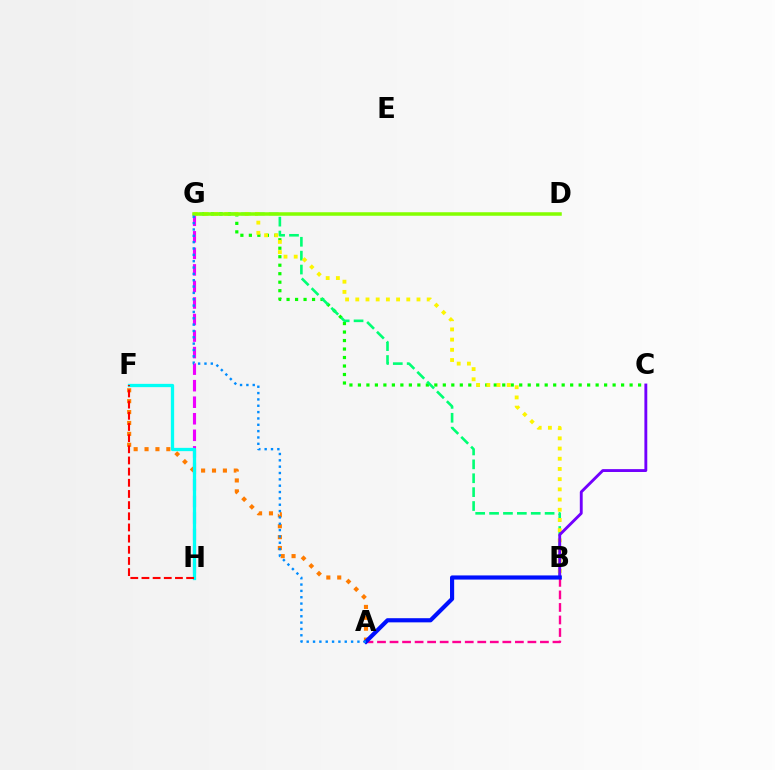{('A', 'F'): [{'color': '#ff7c00', 'line_style': 'dotted', 'thickness': 2.96}], ('G', 'H'): [{'color': '#ee00ff', 'line_style': 'dashed', 'thickness': 2.25}], ('C', 'G'): [{'color': '#08ff00', 'line_style': 'dotted', 'thickness': 2.31}], ('A', 'B'): [{'color': '#ff0094', 'line_style': 'dashed', 'thickness': 1.7}, {'color': '#0010ff', 'line_style': 'solid', 'thickness': 2.99}], ('B', 'G'): [{'color': '#00ff74', 'line_style': 'dashed', 'thickness': 1.89}, {'color': '#fcf500', 'line_style': 'dotted', 'thickness': 2.77}], ('D', 'G'): [{'color': '#84ff00', 'line_style': 'solid', 'thickness': 2.54}], ('F', 'H'): [{'color': '#00fff6', 'line_style': 'solid', 'thickness': 2.36}, {'color': '#ff0000', 'line_style': 'dashed', 'thickness': 1.52}], ('B', 'C'): [{'color': '#7200ff', 'line_style': 'solid', 'thickness': 2.07}], ('A', 'G'): [{'color': '#008cff', 'line_style': 'dotted', 'thickness': 1.72}]}